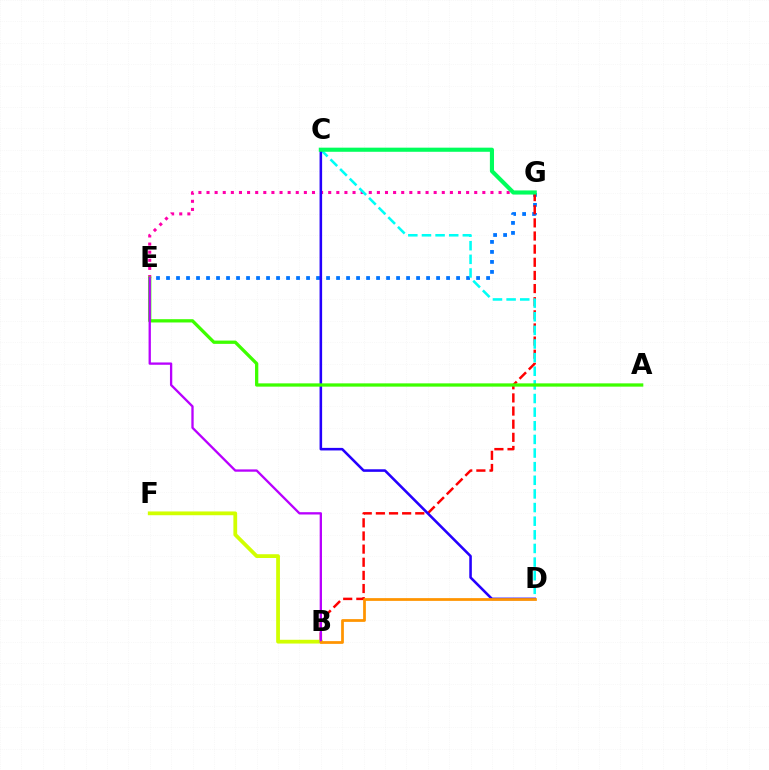{('E', 'G'): [{'color': '#0074ff', 'line_style': 'dotted', 'thickness': 2.72}, {'color': '#ff00ac', 'line_style': 'dotted', 'thickness': 2.2}], ('B', 'G'): [{'color': '#ff0000', 'line_style': 'dashed', 'thickness': 1.78}], ('C', 'D'): [{'color': '#00fff6', 'line_style': 'dashed', 'thickness': 1.85}, {'color': '#2500ff', 'line_style': 'solid', 'thickness': 1.85}], ('B', 'F'): [{'color': '#d1ff00', 'line_style': 'solid', 'thickness': 2.72}], ('C', 'G'): [{'color': '#00ff5c', 'line_style': 'solid', 'thickness': 2.96}], ('A', 'E'): [{'color': '#3dff00', 'line_style': 'solid', 'thickness': 2.36}], ('B', 'E'): [{'color': '#b900ff', 'line_style': 'solid', 'thickness': 1.66}], ('B', 'D'): [{'color': '#ff9400', 'line_style': 'solid', 'thickness': 1.98}]}